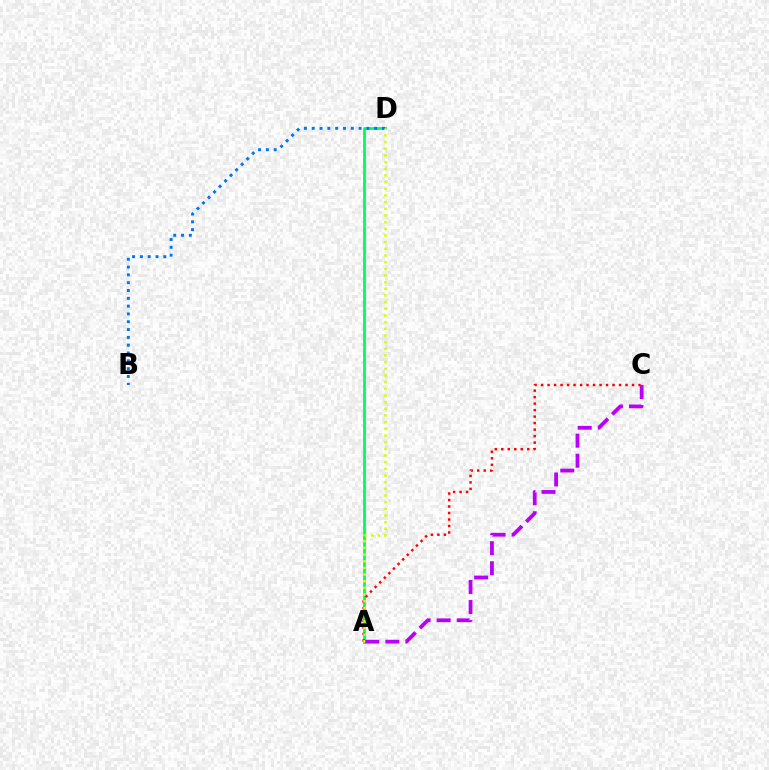{('A', 'D'): [{'color': '#00ff5c', 'line_style': 'solid', 'thickness': 2.04}, {'color': '#d1ff00', 'line_style': 'dotted', 'thickness': 1.81}], ('A', 'C'): [{'color': '#ff0000', 'line_style': 'dotted', 'thickness': 1.77}, {'color': '#b900ff', 'line_style': 'dashed', 'thickness': 2.73}], ('B', 'D'): [{'color': '#0074ff', 'line_style': 'dotted', 'thickness': 2.12}]}